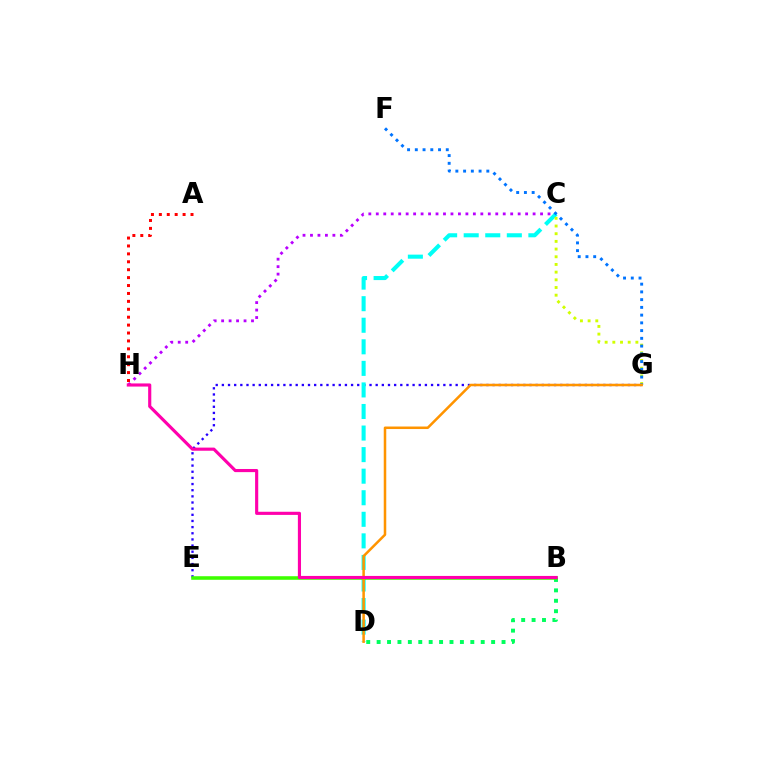{('C', 'H'): [{'color': '#b900ff', 'line_style': 'dotted', 'thickness': 2.03}], ('E', 'G'): [{'color': '#2500ff', 'line_style': 'dotted', 'thickness': 1.67}], ('C', 'D'): [{'color': '#00fff6', 'line_style': 'dashed', 'thickness': 2.93}], ('C', 'G'): [{'color': '#d1ff00', 'line_style': 'dotted', 'thickness': 2.09}], ('A', 'H'): [{'color': '#ff0000', 'line_style': 'dotted', 'thickness': 2.15}], ('F', 'G'): [{'color': '#0074ff', 'line_style': 'dotted', 'thickness': 2.1}], ('B', 'D'): [{'color': '#00ff5c', 'line_style': 'dotted', 'thickness': 2.83}], ('B', 'E'): [{'color': '#3dff00', 'line_style': 'solid', 'thickness': 2.57}], ('D', 'G'): [{'color': '#ff9400', 'line_style': 'solid', 'thickness': 1.82}], ('B', 'H'): [{'color': '#ff00ac', 'line_style': 'solid', 'thickness': 2.26}]}